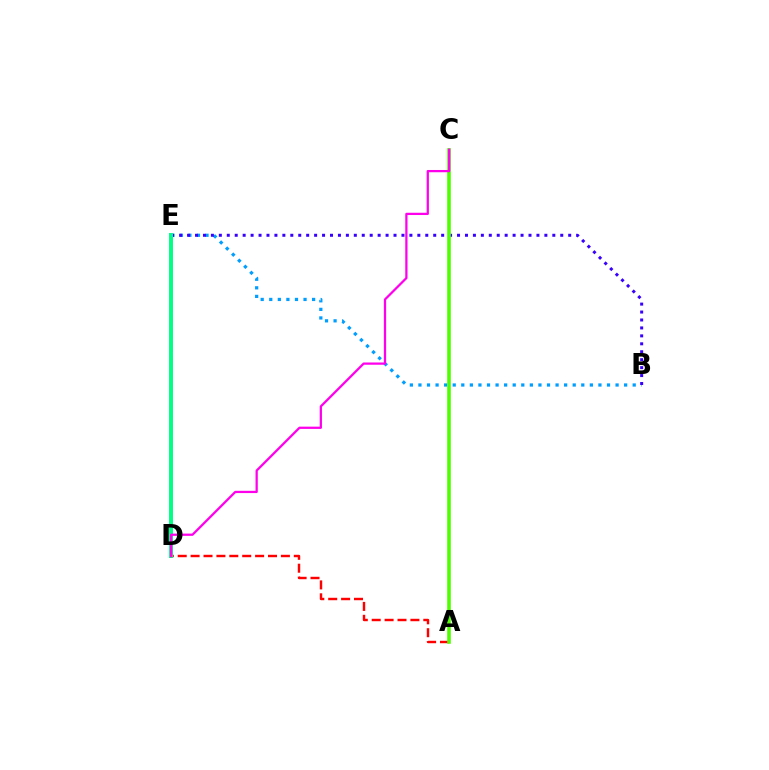{('B', 'E'): [{'color': '#009eff', 'line_style': 'dotted', 'thickness': 2.33}, {'color': '#3700ff', 'line_style': 'dotted', 'thickness': 2.16}], ('D', 'E'): [{'color': '#ffd500', 'line_style': 'dashed', 'thickness': 1.85}, {'color': '#00ff86', 'line_style': 'solid', 'thickness': 2.85}], ('A', 'D'): [{'color': '#ff0000', 'line_style': 'dashed', 'thickness': 1.75}], ('A', 'C'): [{'color': '#4fff00', 'line_style': 'solid', 'thickness': 2.59}], ('C', 'D'): [{'color': '#ff00ed', 'line_style': 'solid', 'thickness': 1.63}]}